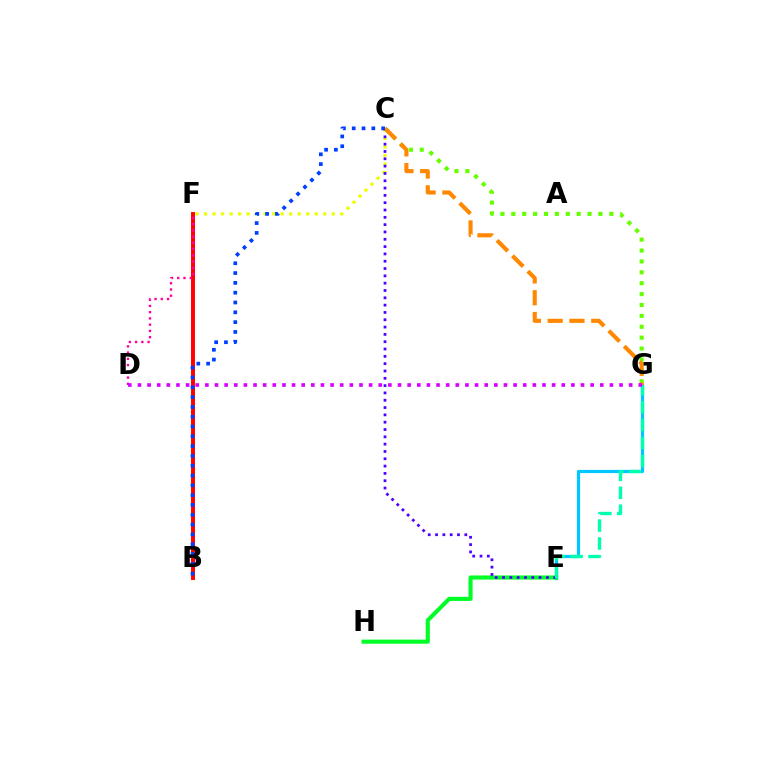{('E', 'G'): [{'color': '#00c7ff', 'line_style': 'solid', 'thickness': 2.3}, {'color': '#00ffaf', 'line_style': 'dashed', 'thickness': 2.44}], ('B', 'F'): [{'color': '#ff0000', 'line_style': 'solid', 'thickness': 2.83}], ('E', 'H'): [{'color': '#00ff27', 'line_style': 'solid', 'thickness': 2.96}], ('C', 'F'): [{'color': '#eeff00', 'line_style': 'dotted', 'thickness': 2.31}], ('C', 'E'): [{'color': '#4f00ff', 'line_style': 'dotted', 'thickness': 1.99}], ('C', 'G'): [{'color': '#66ff00', 'line_style': 'dotted', 'thickness': 2.96}, {'color': '#ff8800', 'line_style': 'dashed', 'thickness': 2.96}], ('B', 'C'): [{'color': '#003fff', 'line_style': 'dotted', 'thickness': 2.67}], ('D', 'F'): [{'color': '#ff00a0', 'line_style': 'dotted', 'thickness': 1.7}], ('D', 'G'): [{'color': '#d600ff', 'line_style': 'dotted', 'thickness': 2.62}]}